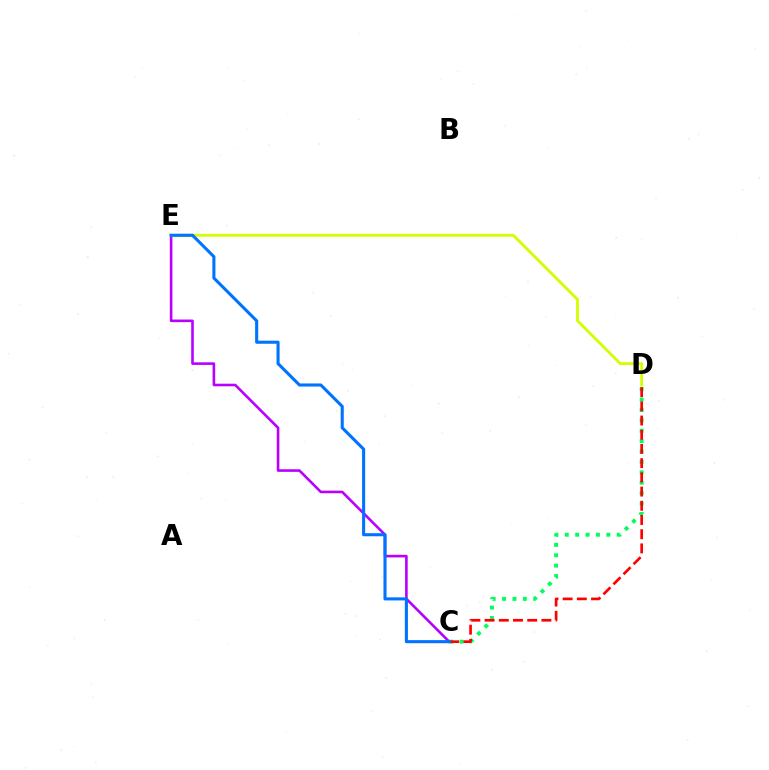{('C', 'E'): [{'color': '#b900ff', 'line_style': 'solid', 'thickness': 1.88}, {'color': '#0074ff', 'line_style': 'solid', 'thickness': 2.22}], ('D', 'E'): [{'color': '#d1ff00', 'line_style': 'solid', 'thickness': 2.02}], ('C', 'D'): [{'color': '#00ff5c', 'line_style': 'dotted', 'thickness': 2.82}, {'color': '#ff0000', 'line_style': 'dashed', 'thickness': 1.93}]}